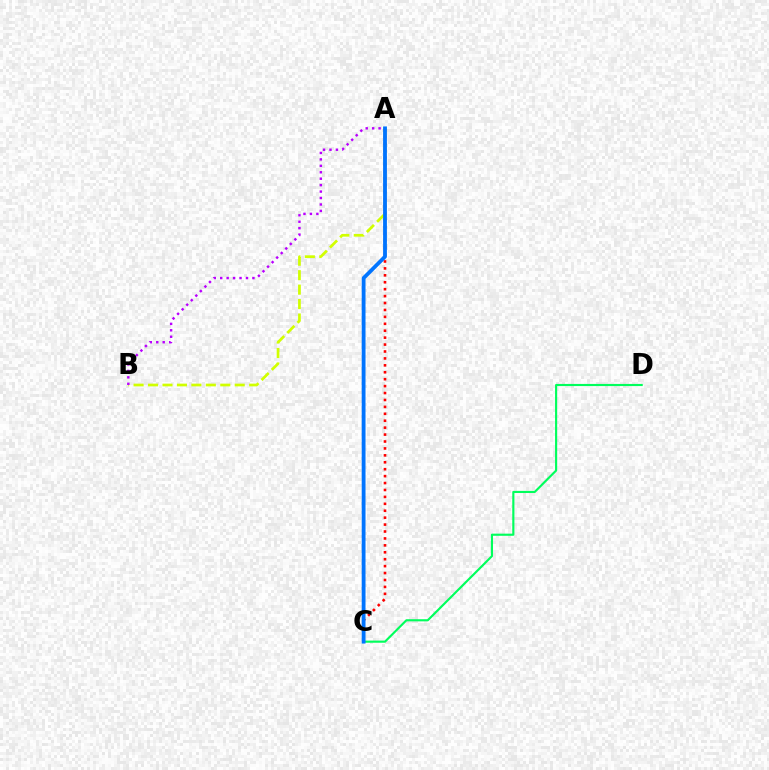{('A', 'B'): [{'color': '#d1ff00', 'line_style': 'dashed', 'thickness': 1.96}, {'color': '#b900ff', 'line_style': 'dotted', 'thickness': 1.75}], ('A', 'C'): [{'color': '#ff0000', 'line_style': 'dotted', 'thickness': 1.88}, {'color': '#0074ff', 'line_style': 'solid', 'thickness': 2.74}], ('C', 'D'): [{'color': '#00ff5c', 'line_style': 'solid', 'thickness': 1.54}]}